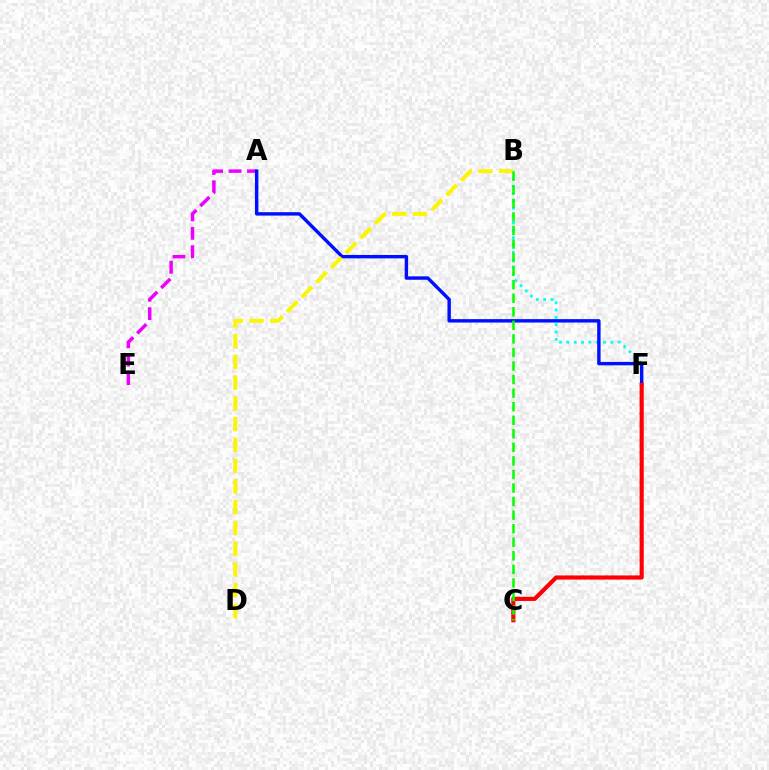{('A', 'E'): [{'color': '#ee00ff', 'line_style': 'dashed', 'thickness': 2.5}], ('B', 'F'): [{'color': '#00fff6', 'line_style': 'dotted', 'thickness': 1.99}], ('A', 'F'): [{'color': '#0010ff', 'line_style': 'solid', 'thickness': 2.46}], ('C', 'F'): [{'color': '#ff0000', 'line_style': 'solid', 'thickness': 2.98}], ('B', 'D'): [{'color': '#fcf500', 'line_style': 'dashed', 'thickness': 2.82}], ('B', 'C'): [{'color': '#08ff00', 'line_style': 'dashed', 'thickness': 1.84}]}